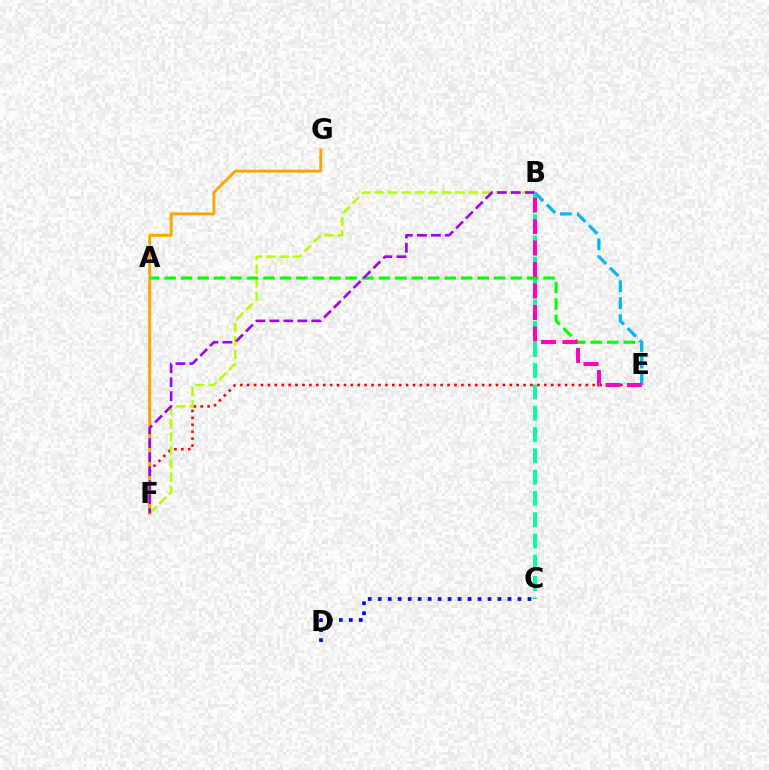{('E', 'F'): [{'color': '#ff0000', 'line_style': 'dotted', 'thickness': 1.88}], ('F', 'G'): [{'color': '#ffa500', 'line_style': 'solid', 'thickness': 2.1}], ('B', 'F'): [{'color': '#b3ff00', 'line_style': 'dashed', 'thickness': 1.82}, {'color': '#9b00ff', 'line_style': 'dashed', 'thickness': 1.9}], ('B', 'C'): [{'color': '#00ff9d', 'line_style': 'dashed', 'thickness': 2.89}], ('A', 'E'): [{'color': '#08ff00', 'line_style': 'dashed', 'thickness': 2.24}], ('C', 'D'): [{'color': '#0010ff', 'line_style': 'dotted', 'thickness': 2.71}], ('B', 'E'): [{'color': '#00b5ff', 'line_style': 'dashed', 'thickness': 2.3}, {'color': '#ff00bd', 'line_style': 'dashed', 'thickness': 2.92}]}